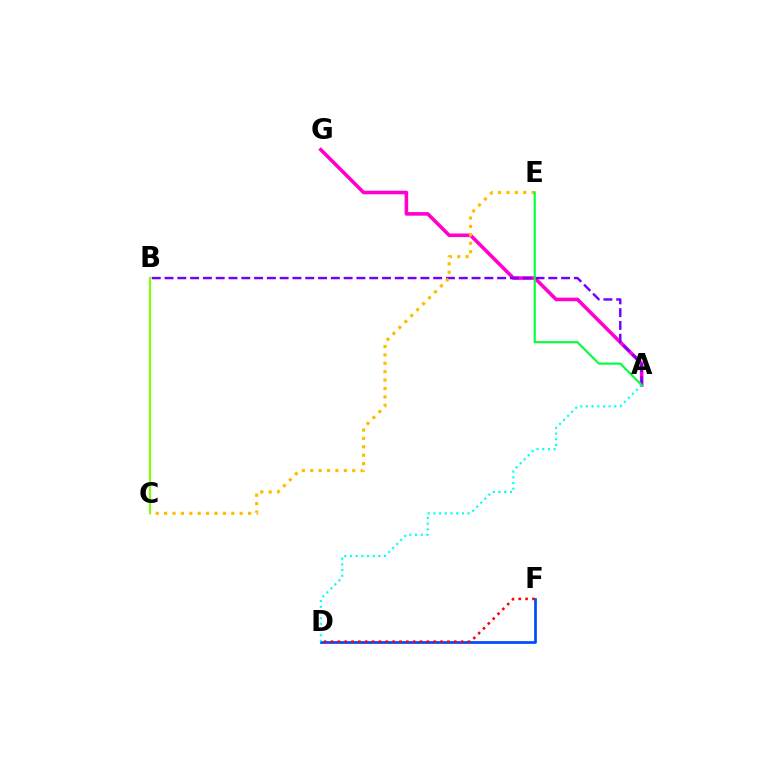{('A', 'G'): [{'color': '#ff00cf', 'line_style': 'solid', 'thickness': 2.58}], ('A', 'B'): [{'color': '#7200ff', 'line_style': 'dashed', 'thickness': 1.74}], ('C', 'E'): [{'color': '#ffbd00', 'line_style': 'dotted', 'thickness': 2.28}], ('D', 'F'): [{'color': '#004bff', 'line_style': 'solid', 'thickness': 1.96}, {'color': '#ff0000', 'line_style': 'dotted', 'thickness': 1.86}], ('A', 'D'): [{'color': '#00fff6', 'line_style': 'dotted', 'thickness': 1.55}], ('A', 'E'): [{'color': '#00ff39', 'line_style': 'solid', 'thickness': 1.52}], ('B', 'C'): [{'color': '#84ff00', 'line_style': 'solid', 'thickness': 1.53}]}